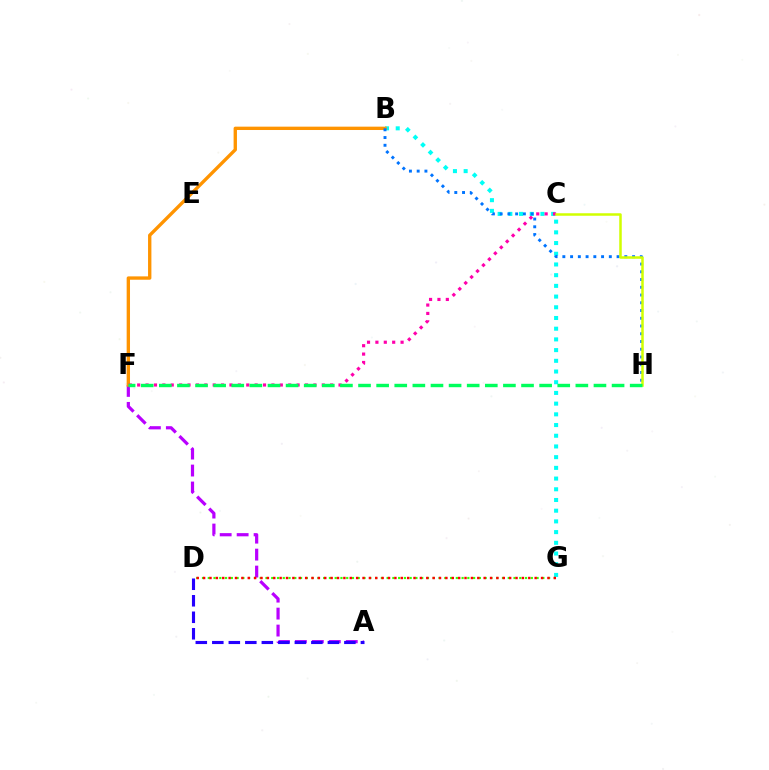{('B', 'G'): [{'color': '#00fff6', 'line_style': 'dotted', 'thickness': 2.91}], ('A', 'F'): [{'color': '#b900ff', 'line_style': 'dashed', 'thickness': 2.3}], ('B', 'F'): [{'color': '#ff9400', 'line_style': 'solid', 'thickness': 2.41}], ('C', 'F'): [{'color': '#ff00ac', 'line_style': 'dotted', 'thickness': 2.28}], ('B', 'H'): [{'color': '#0074ff', 'line_style': 'dotted', 'thickness': 2.1}], ('A', 'D'): [{'color': '#2500ff', 'line_style': 'dashed', 'thickness': 2.24}], ('D', 'G'): [{'color': '#3dff00', 'line_style': 'dotted', 'thickness': 1.57}, {'color': '#ff0000', 'line_style': 'dotted', 'thickness': 1.73}], ('C', 'H'): [{'color': '#d1ff00', 'line_style': 'solid', 'thickness': 1.81}], ('F', 'H'): [{'color': '#00ff5c', 'line_style': 'dashed', 'thickness': 2.46}]}